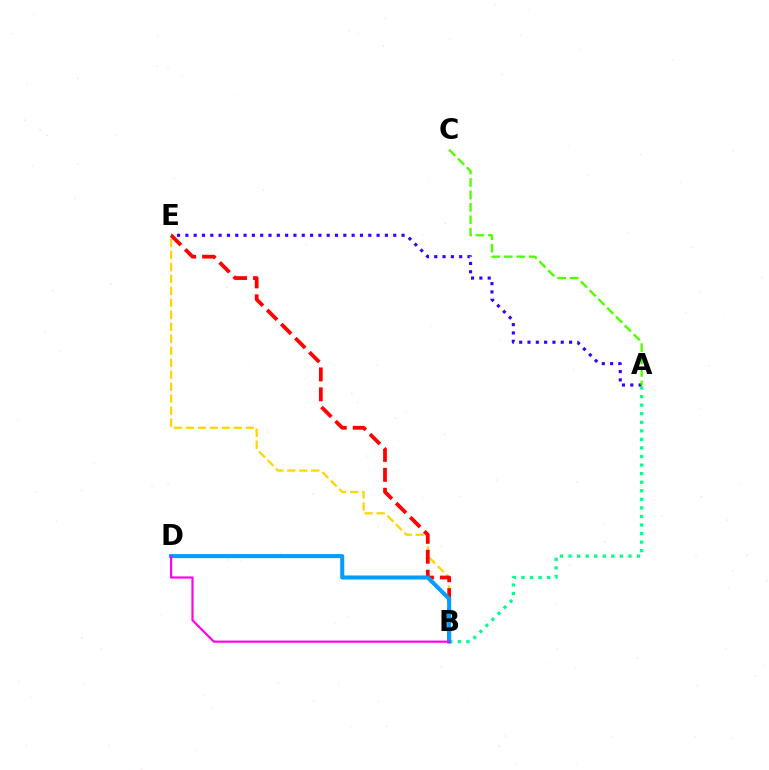{('B', 'E'): [{'color': '#ffd500', 'line_style': 'dashed', 'thickness': 1.63}, {'color': '#ff0000', 'line_style': 'dashed', 'thickness': 2.71}], ('A', 'E'): [{'color': '#3700ff', 'line_style': 'dotted', 'thickness': 2.26}], ('A', 'B'): [{'color': '#00ff86', 'line_style': 'dotted', 'thickness': 2.33}], ('B', 'D'): [{'color': '#009eff', 'line_style': 'solid', 'thickness': 2.92}, {'color': '#ff00ed', 'line_style': 'solid', 'thickness': 1.56}], ('A', 'C'): [{'color': '#4fff00', 'line_style': 'dashed', 'thickness': 1.69}]}